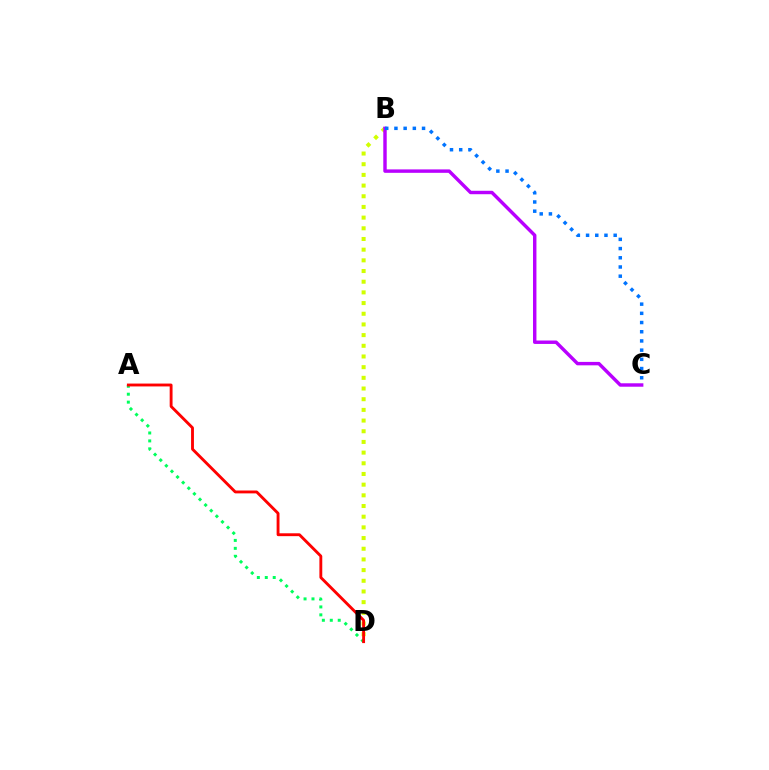{('A', 'D'): [{'color': '#00ff5c', 'line_style': 'dotted', 'thickness': 2.16}, {'color': '#ff0000', 'line_style': 'solid', 'thickness': 2.06}], ('B', 'D'): [{'color': '#d1ff00', 'line_style': 'dotted', 'thickness': 2.9}], ('B', 'C'): [{'color': '#b900ff', 'line_style': 'solid', 'thickness': 2.47}, {'color': '#0074ff', 'line_style': 'dotted', 'thickness': 2.5}]}